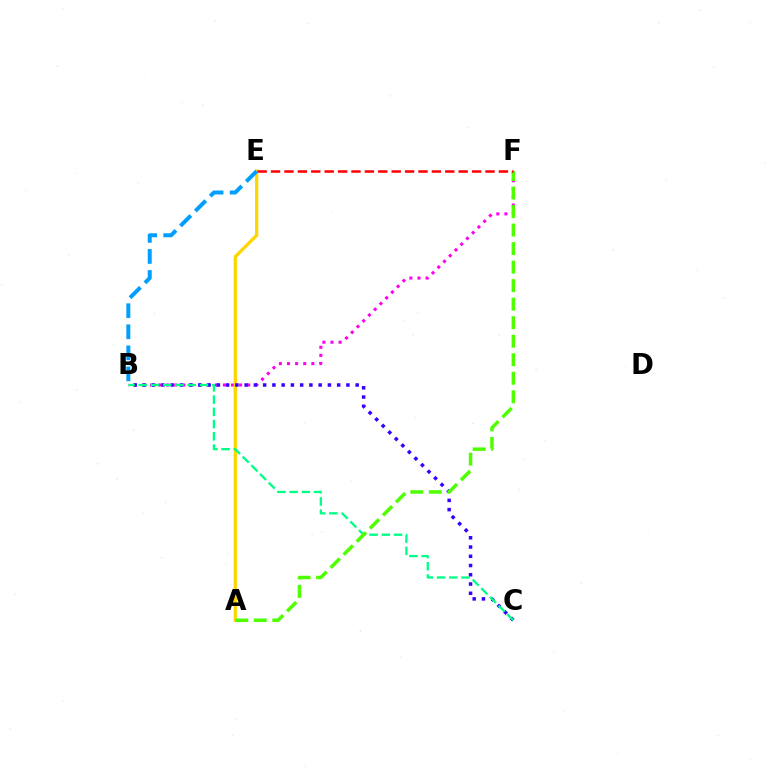{('B', 'F'): [{'color': '#ff00ed', 'line_style': 'dotted', 'thickness': 2.2}], ('A', 'E'): [{'color': '#ffd500', 'line_style': 'solid', 'thickness': 2.36}], ('B', 'C'): [{'color': '#3700ff', 'line_style': 'dotted', 'thickness': 2.51}, {'color': '#00ff86', 'line_style': 'dashed', 'thickness': 1.66}], ('A', 'F'): [{'color': '#4fff00', 'line_style': 'dashed', 'thickness': 2.52}], ('E', 'F'): [{'color': '#ff0000', 'line_style': 'dashed', 'thickness': 1.82}], ('B', 'E'): [{'color': '#009eff', 'line_style': 'dashed', 'thickness': 2.86}]}